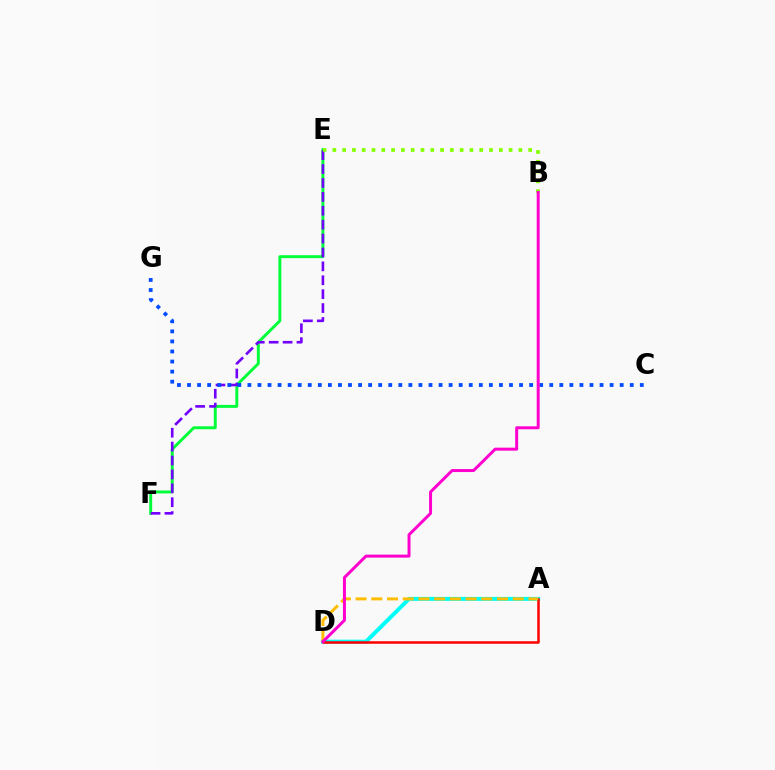{('E', 'F'): [{'color': '#00ff39', 'line_style': 'solid', 'thickness': 2.11}, {'color': '#7200ff', 'line_style': 'dashed', 'thickness': 1.89}], ('B', 'E'): [{'color': '#84ff00', 'line_style': 'dotted', 'thickness': 2.66}], ('A', 'D'): [{'color': '#00fff6', 'line_style': 'solid', 'thickness': 2.86}, {'color': '#ff0000', 'line_style': 'solid', 'thickness': 1.81}, {'color': '#ffbd00', 'line_style': 'dashed', 'thickness': 2.14}], ('C', 'G'): [{'color': '#004bff', 'line_style': 'dotted', 'thickness': 2.73}], ('B', 'D'): [{'color': '#ff00cf', 'line_style': 'solid', 'thickness': 2.15}]}